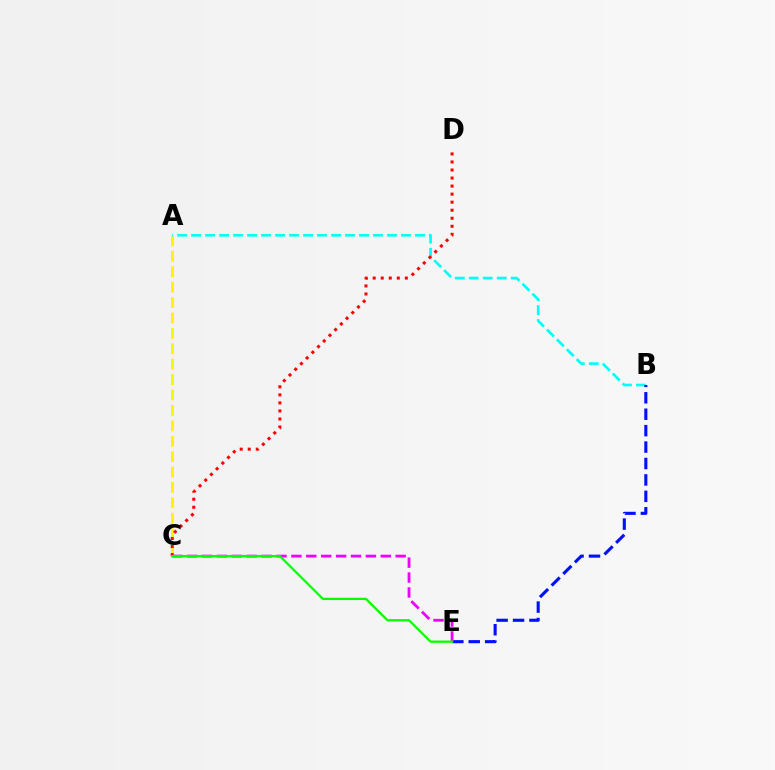{('A', 'C'): [{'color': '#fcf500', 'line_style': 'dashed', 'thickness': 2.09}], ('A', 'B'): [{'color': '#00fff6', 'line_style': 'dashed', 'thickness': 1.9}], ('B', 'E'): [{'color': '#0010ff', 'line_style': 'dashed', 'thickness': 2.23}], ('C', 'E'): [{'color': '#ee00ff', 'line_style': 'dashed', 'thickness': 2.02}, {'color': '#08ff00', 'line_style': 'solid', 'thickness': 1.65}], ('C', 'D'): [{'color': '#ff0000', 'line_style': 'dotted', 'thickness': 2.18}]}